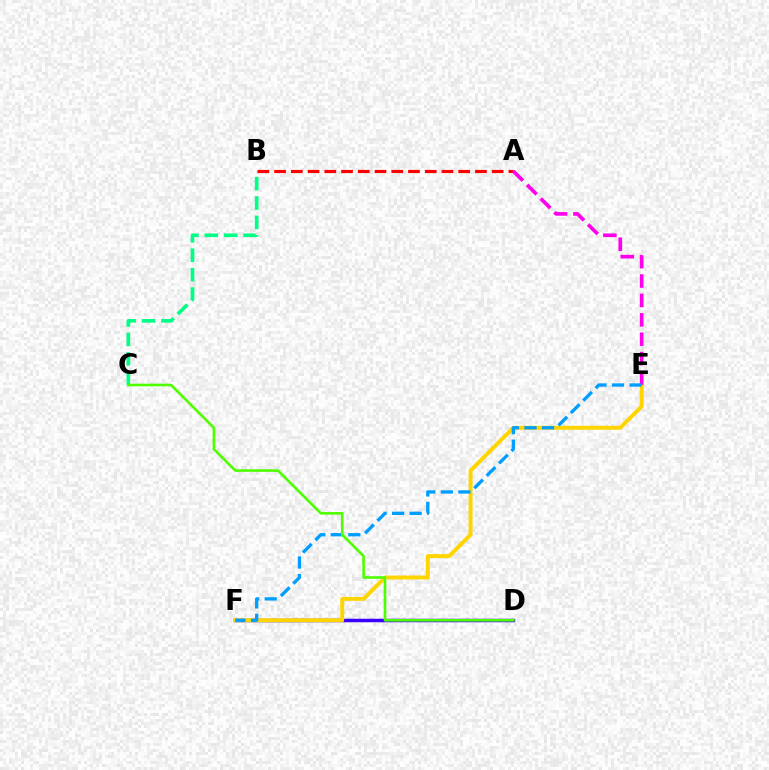{('B', 'C'): [{'color': '#00ff86', 'line_style': 'dashed', 'thickness': 2.64}], ('A', 'B'): [{'color': '#ff0000', 'line_style': 'dashed', 'thickness': 2.27}], ('D', 'F'): [{'color': '#3700ff', 'line_style': 'solid', 'thickness': 2.5}], ('E', 'F'): [{'color': '#ffd500', 'line_style': 'solid', 'thickness': 2.84}, {'color': '#009eff', 'line_style': 'dashed', 'thickness': 2.38}], ('A', 'E'): [{'color': '#ff00ed', 'line_style': 'dashed', 'thickness': 2.63}], ('C', 'D'): [{'color': '#4fff00', 'line_style': 'solid', 'thickness': 1.88}]}